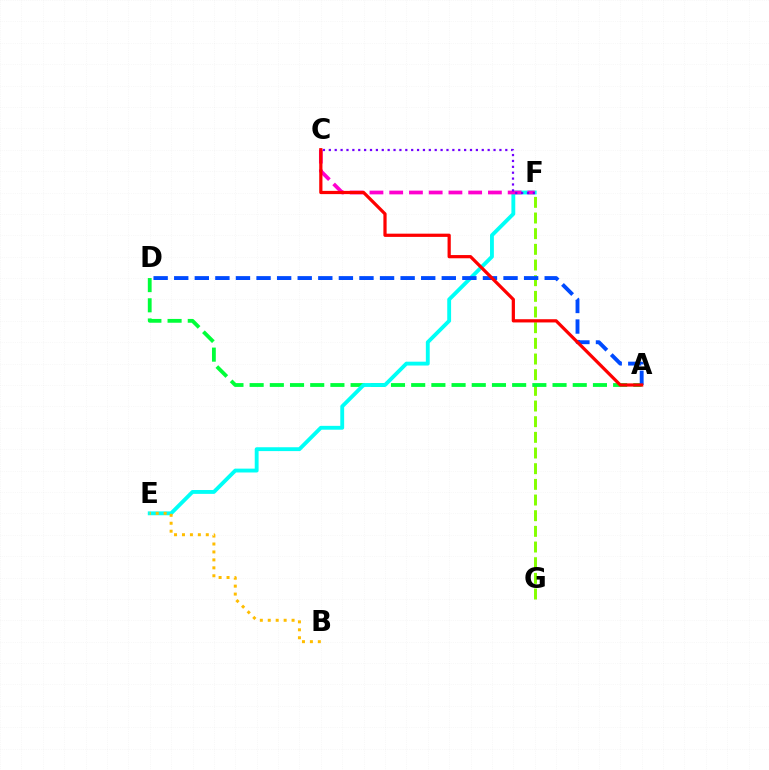{('F', 'G'): [{'color': '#84ff00', 'line_style': 'dashed', 'thickness': 2.13}], ('A', 'D'): [{'color': '#00ff39', 'line_style': 'dashed', 'thickness': 2.74}, {'color': '#004bff', 'line_style': 'dashed', 'thickness': 2.8}], ('E', 'F'): [{'color': '#00fff6', 'line_style': 'solid', 'thickness': 2.78}], ('C', 'F'): [{'color': '#ff00cf', 'line_style': 'dashed', 'thickness': 2.68}, {'color': '#7200ff', 'line_style': 'dotted', 'thickness': 1.6}], ('B', 'E'): [{'color': '#ffbd00', 'line_style': 'dotted', 'thickness': 2.16}], ('A', 'C'): [{'color': '#ff0000', 'line_style': 'solid', 'thickness': 2.32}]}